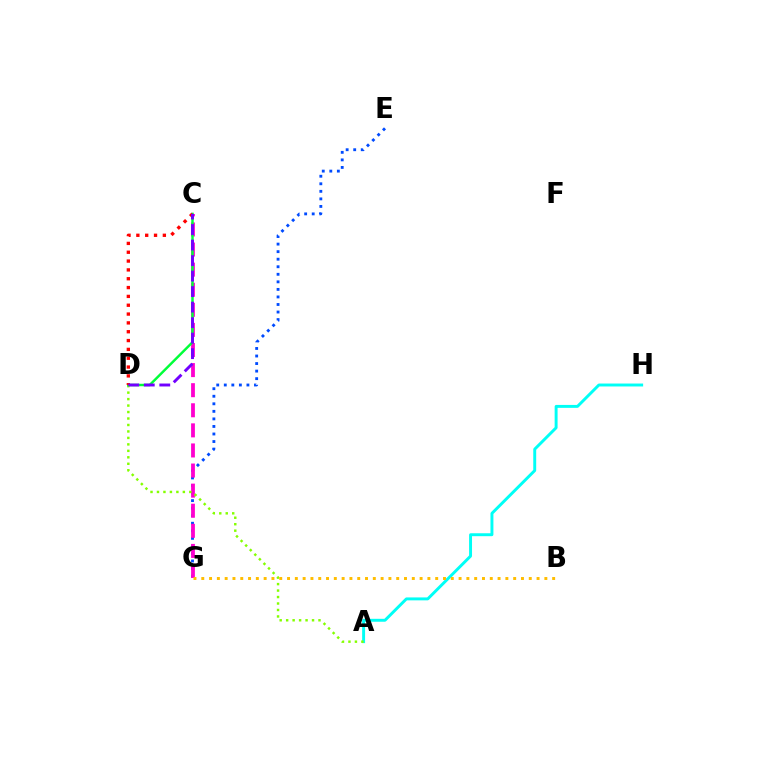{('E', 'G'): [{'color': '#004bff', 'line_style': 'dotted', 'thickness': 2.05}], ('C', 'G'): [{'color': '#ff00cf', 'line_style': 'dashed', 'thickness': 2.73}], ('A', 'H'): [{'color': '#00fff6', 'line_style': 'solid', 'thickness': 2.11}], ('A', 'D'): [{'color': '#84ff00', 'line_style': 'dotted', 'thickness': 1.76}], ('C', 'D'): [{'color': '#00ff39', 'line_style': 'solid', 'thickness': 1.77}, {'color': '#ff0000', 'line_style': 'dotted', 'thickness': 2.4}, {'color': '#7200ff', 'line_style': 'dashed', 'thickness': 2.11}], ('B', 'G'): [{'color': '#ffbd00', 'line_style': 'dotted', 'thickness': 2.12}]}